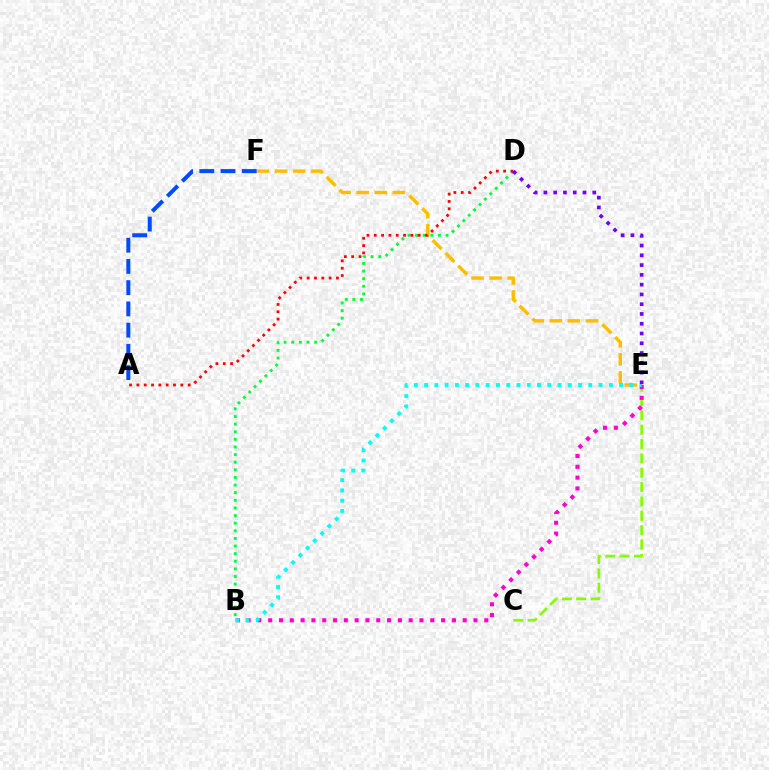{('B', 'D'): [{'color': '#00ff39', 'line_style': 'dotted', 'thickness': 2.07}], ('C', 'E'): [{'color': '#84ff00', 'line_style': 'dashed', 'thickness': 1.95}], ('B', 'E'): [{'color': '#ff00cf', 'line_style': 'dotted', 'thickness': 2.94}, {'color': '#00fff6', 'line_style': 'dotted', 'thickness': 2.79}], ('E', 'F'): [{'color': '#ffbd00', 'line_style': 'dashed', 'thickness': 2.46}], ('A', 'D'): [{'color': '#ff0000', 'line_style': 'dotted', 'thickness': 1.99}], ('D', 'E'): [{'color': '#7200ff', 'line_style': 'dotted', 'thickness': 2.65}], ('A', 'F'): [{'color': '#004bff', 'line_style': 'dashed', 'thickness': 2.89}]}